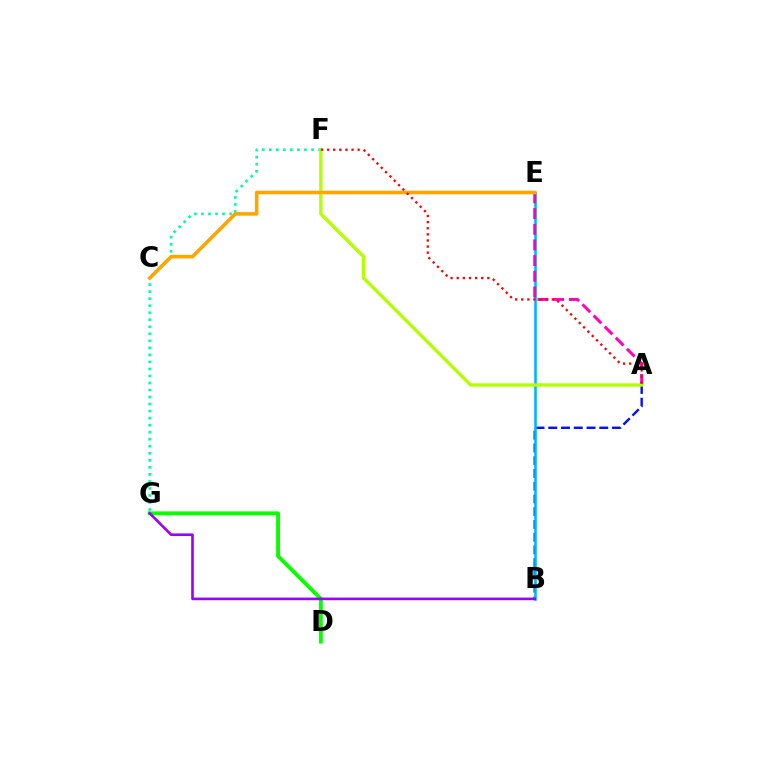{('A', 'B'): [{'color': '#0010ff', 'line_style': 'dashed', 'thickness': 1.73}], ('B', 'E'): [{'color': '#00b5ff', 'line_style': 'solid', 'thickness': 1.86}], ('D', 'G'): [{'color': '#08ff00', 'line_style': 'solid', 'thickness': 2.79}], ('B', 'G'): [{'color': '#9b00ff', 'line_style': 'solid', 'thickness': 1.89}], ('A', 'E'): [{'color': '#ff00bd', 'line_style': 'dashed', 'thickness': 2.13}], ('F', 'G'): [{'color': '#00ff9d', 'line_style': 'dotted', 'thickness': 1.91}], ('A', 'F'): [{'color': '#b3ff00', 'line_style': 'solid', 'thickness': 2.41}, {'color': '#ff0000', 'line_style': 'dotted', 'thickness': 1.66}], ('C', 'E'): [{'color': '#ffa500', 'line_style': 'solid', 'thickness': 2.59}]}